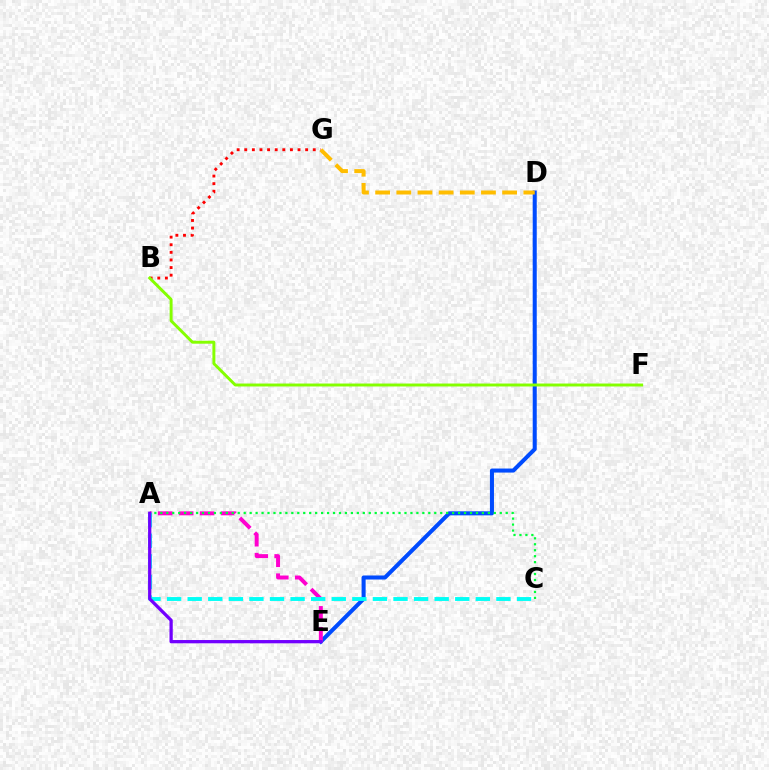{('B', 'G'): [{'color': '#ff0000', 'line_style': 'dotted', 'thickness': 2.07}], ('D', 'E'): [{'color': '#004bff', 'line_style': 'solid', 'thickness': 2.91}], ('A', 'E'): [{'color': '#ff00cf', 'line_style': 'dashed', 'thickness': 2.85}, {'color': '#7200ff', 'line_style': 'solid', 'thickness': 2.35}], ('B', 'F'): [{'color': '#84ff00', 'line_style': 'solid', 'thickness': 2.12}], ('A', 'C'): [{'color': '#00fff6', 'line_style': 'dashed', 'thickness': 2.8}, {'color': '#00ff39', 'line_style': 'dotted', 'thickness': 1.62}], ('D', 'G'): [{'color': '#ffbd00', 'line_style': 'dashed', 'thickness': 2.88}]}